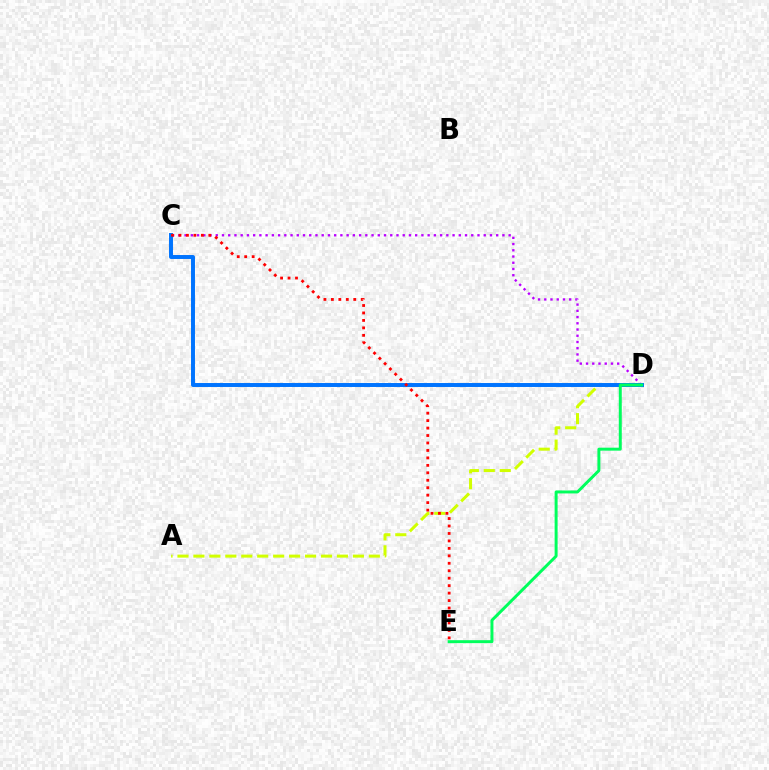{('C', 'D'): [{'color': '#b900ff', 'line_style': 'dotted', 'thickness': 1.69}, {'color': '#0074ff', 'line_style': 'solid', 'thickness': 2.85}], ('A', 'D'): [{'color': '#d1ff00', 'line_style': 'dashed', 'thickness': 2.17}], ('C', 'E'): [{'color': '#ff0000', 'line_style': 'dotted', 'thickness': 2.03}], ('D', 'E'): [{'color': '#00ff5c', 'line_style': 'solid', 'thickness': 2.14}]}